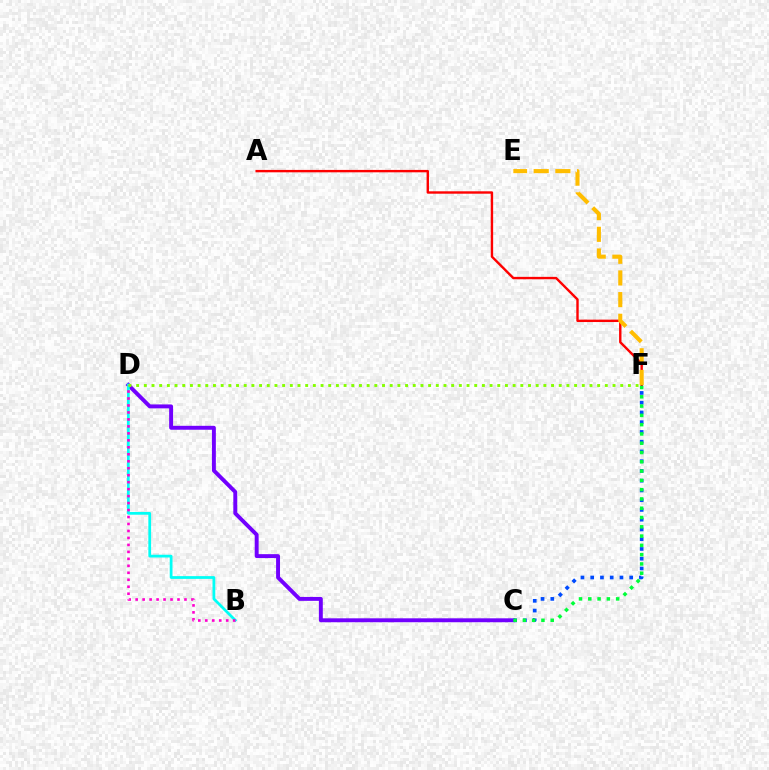{('C', 'D'): [{'color': '#7200ff', 'line_style': 'solid', 'thickness': 2.82}], ('B', 'D'): [{'color': '#00fff6', 'line_style': 'solid', 'thickness': 1.99}, {'color': '#ff00cf', 'line_style': 'dotted', 'thickness': 1.89}], ('A', 'F'): [{'color': '#ff0000', 'line_style': 'solid', 'thickness': 1.72}], ('E', 'F'): [{'color': '#ffbd00', 'line_style': 'dashed', 'thickness': 2.94}], ('C', 'F'): [{'color': '#004bff', 'line_style': 'dotted', 'thickness': 2.65}, {'color': '#00ff39', 'line_style': 'dotted', 'thickness': 2.52}], ('D', 'F'): [{'color': '#84ff00', 'line_style': 'dotted', 'thickness': 2.09}]}